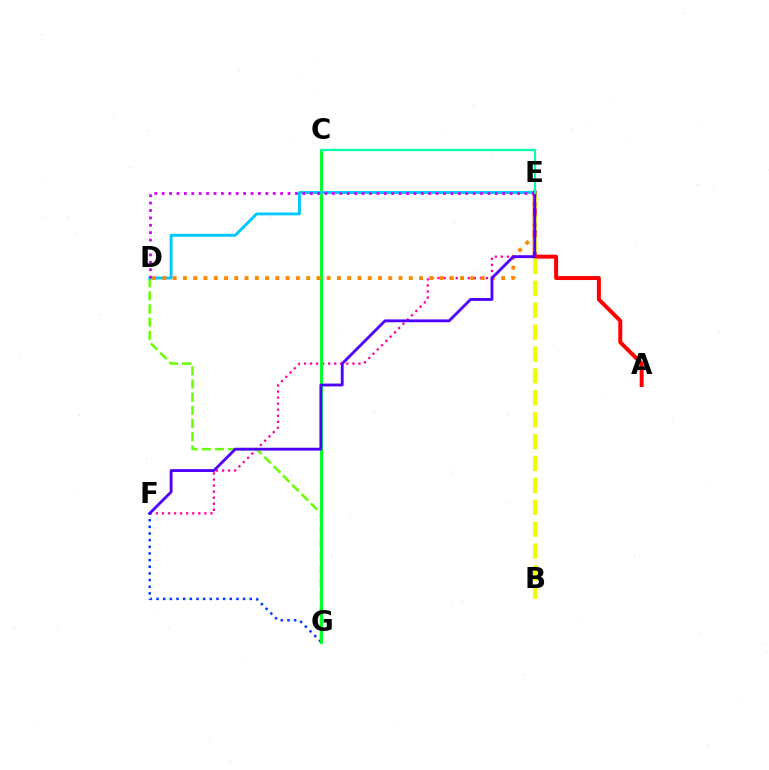{('F', 'G'): [{'color': '#003fff', 'line_style': 'dotted', 'thickness': 1.81}], ('E', 'F'): [{'color': '#ff00a0', 'line_style': 'dotted', 'thickness': 1.64}, {'color': '#4f00ff', 'line_style': 'solid', 'thickness': 2.05}], ('D', 'G'): [{'color': '#66ff00', 'line_style': 'dashed', 'thickness': 1.79}], ('A', 'E'): [{'color': '#ff0000', 'line_style': 'solid', 'thickness': 2.85}], ('C', 'G'): [{'color': '#00ff27', 'line_style': 'solid', 'thickness': 2.11}], ('B', 'E'): [{'color': '#eeff00', 'line_style': 'dashed', 'thickness': 2.98}], ('D', 'E'): [{'color': '#00c7ff', 'line_style': 'solid', 'thickness': 2.07}, {'color': '#ff8800', 'line_style': 'dotted', 'thickness': 2.79}, {'color': '#d600ff', 'line_style': 'dotted', 'thickness': 2.01}], ('C', 'E'): [{'color': '#00ffaf', 'line_style': 'solid', 'thickness': 1.58}]}